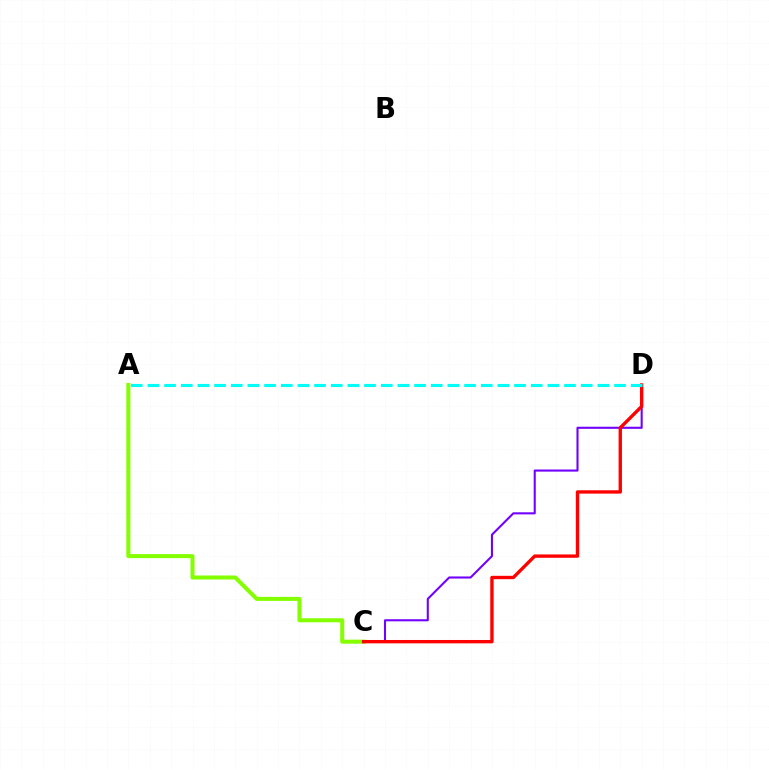{('C', 'D'): [{'color': '#7200ff', 'line_style': 'solid', 'thickness': 1.5}, {'color': '#ff0000', 'line_style': 'solid', 'thickness': 2.42}], ('A', 'C'): [{'color': '#84ff00', 'line_style': 'solid', 'thickness': 2.9}], ('A', 'D'): [{'color': '#00fff6', 'line_style': 'dashed', 'thickness': 2.26}]}